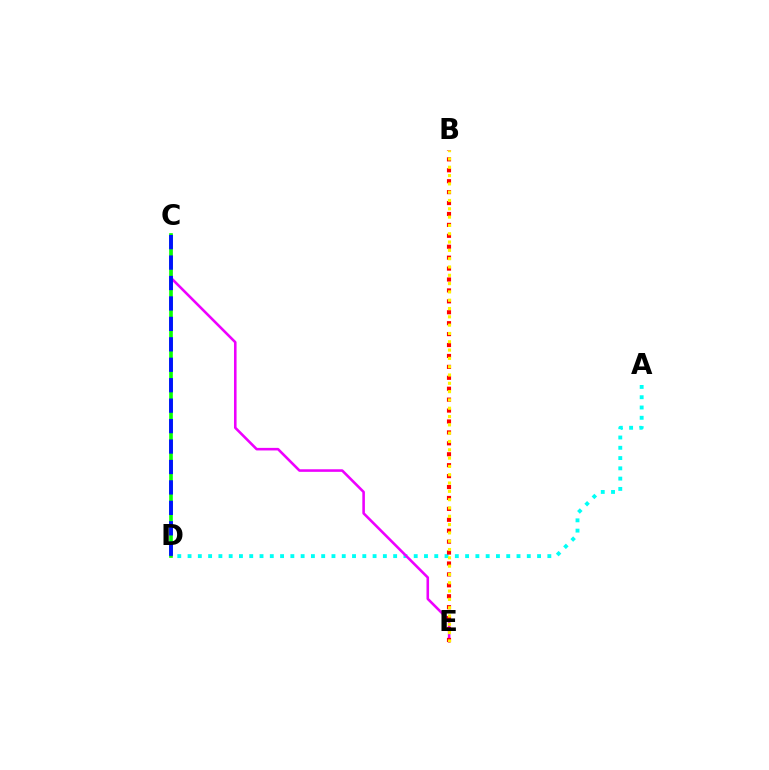{('A', 'D'): [{'color': '#00fff6', 'line_style': 'dotted', 'thickness': 2.79}], ('C', 'E'): [{'color': '#ee00ff', 'line_style': 'solid', 'thickness': 1.86}], ('B', 'E'): [{'color': '#ff0000', 'line_style': 'dotted', 'thickness': 2.97}, {'color': '#fcf500', 'line_style': 'dotted', 'thickness': 2.26}], ('C', 'D'): [{'color': '#08ff00', 'line_style': 'solid', 'thickness': 2.63}, {'color': '#0010ff', 'line_style': 'dashed', 'thickness': 2.78}]}